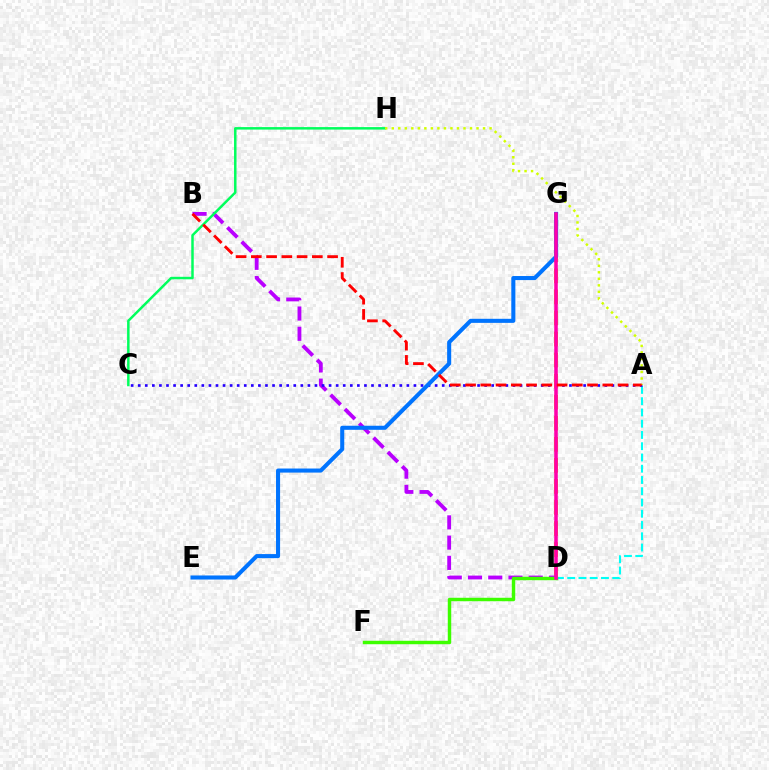{('D', 'G'): [{'color': '#ff9400', 'line_style': 'dashed', 'thickness': 2.86}, {'color': '#ff00ac', 'line_style': 'solid', 'thickness': 2.55}], ('A', 'D'): [{'color': '#00fff6', 'line_style': 'dashed', 'thickness': 1.53}], ('B', 'D'): [{'color': '#b900ff', 'line_style': 'dashed', 'thickness': 2.75}], ('A', 'C'): [{'color': '#2500ff', 'line_style': 'dotted', 'thickness': 1.92}], ('E', 'G'): [{'color': '#0074ff', 'line_style': 'solid', 'thickness': 2.93}], ('D', 'F'): [{'color': '#3dff00', 'line_style': 'solid', 'thickness': 2.48}], ('C', 'H'): [{'color': '#00ff5c', 'line_style': 'solid', 'thickness': 1.79}], ('A', 'H'): [{'color': '#d1ff00', 'line_style': 'dotted', 'thickness': 1.77}], ('A', 'B'): [{'color': '#ff0000', 'line_style': 'dashed', 'thickness': 2.07}]}